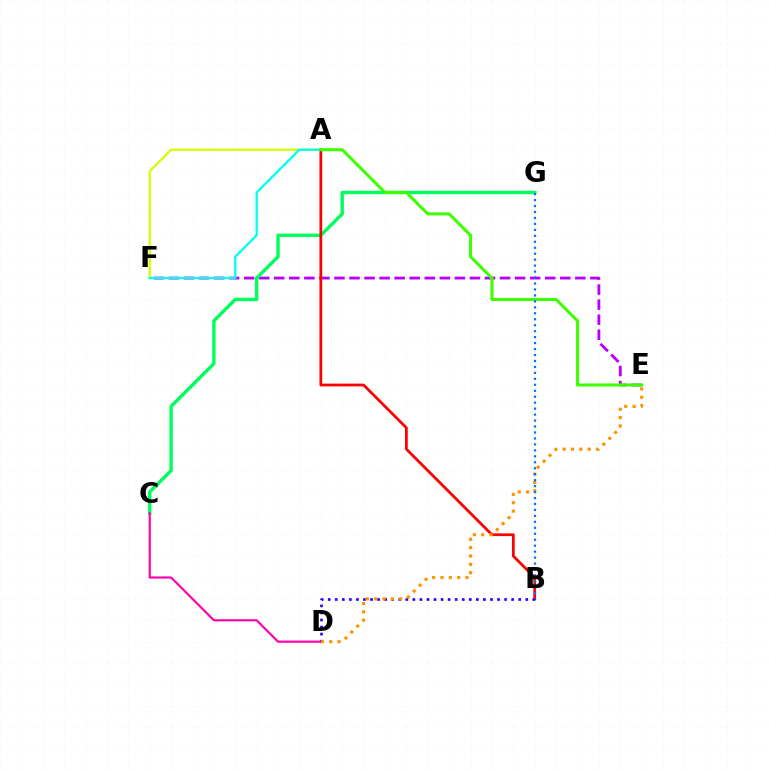{('E', 'F'): [{'color': '#b900ff', 'line_style': 'dashed', 'thickness': 2.04}], ('A', 'F'): [{'color': '#d1ff00', 'line_style': 'solid', 'thickness': 1.61}, {'color': '#00fff6', 'line_style': 'solid', 'thickness': 1.65}], ('C', 'G'): [{'color': '#00ff5c', 'line_style': 'solid', 'thickness': 2.44}], ('A', 'B'): [{'color': '#ff0000', 'line_style': 'solid', 'thickness': 1.99}], ('C', 'D'): [{'color': '#ff00ac', 'line_style': 'solid', 'thickness': 1.55}], ('B', 'D'): [{'color': '#2500ff', 'line_style': 'dotted', 'thickness': 1.92}], ('A', 'E'): [{'color': '#3dff00', 'line_style': 'solid', 'thickness': 2.19}], ('D', 'E'): [{'color': '#ff9400', 'line_style': 'dotted', 'thickness': 2.27}], ('B', 'G'): [{'color': '#0074ff', 'line_style': 'dotted', 'thickness': 1.62}]}